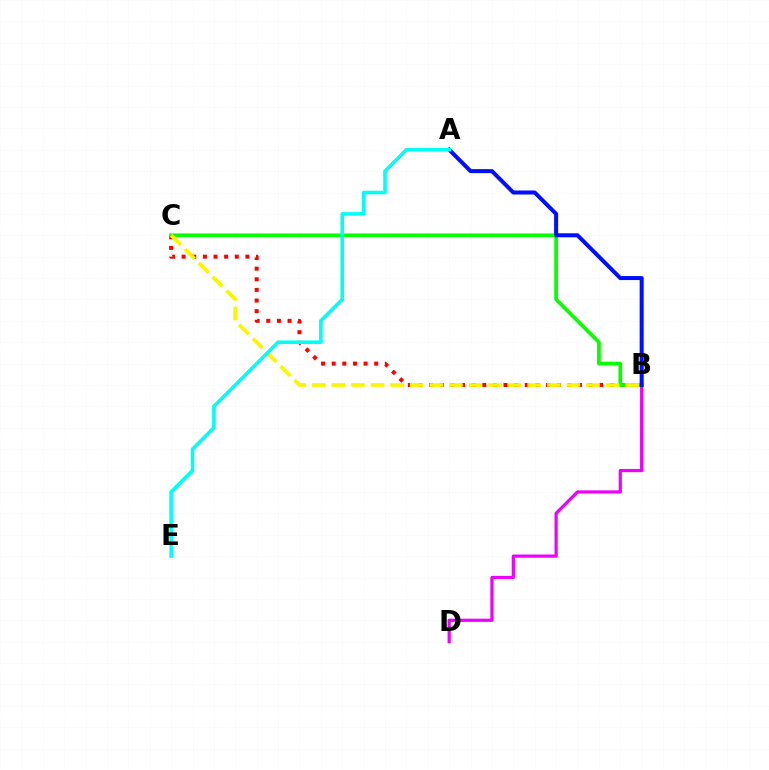{('B', 'C'): [{'color': '#ff0000', 'line_style': 'dotted', 'thickness': 2.89}, {'color': '#08ff00', 'line_style': 'solid', 'thickness': 2.68}, {'color': '#fcf500', 'line_style': 'dashed', 'thickness': 2.66}], ('B', 'D'): [{'color': '#ee00ff', 'line_style': 'solid', 'thickness': 2.31}], ('A', 'B'): [{'color': '#0010ff', 'line_style': 'solid', 'thickness': 2.9}], ('A', 'E'): [{'color': '#00fff6', 'line_style': 'solid', 'thickness': 2.57}]}